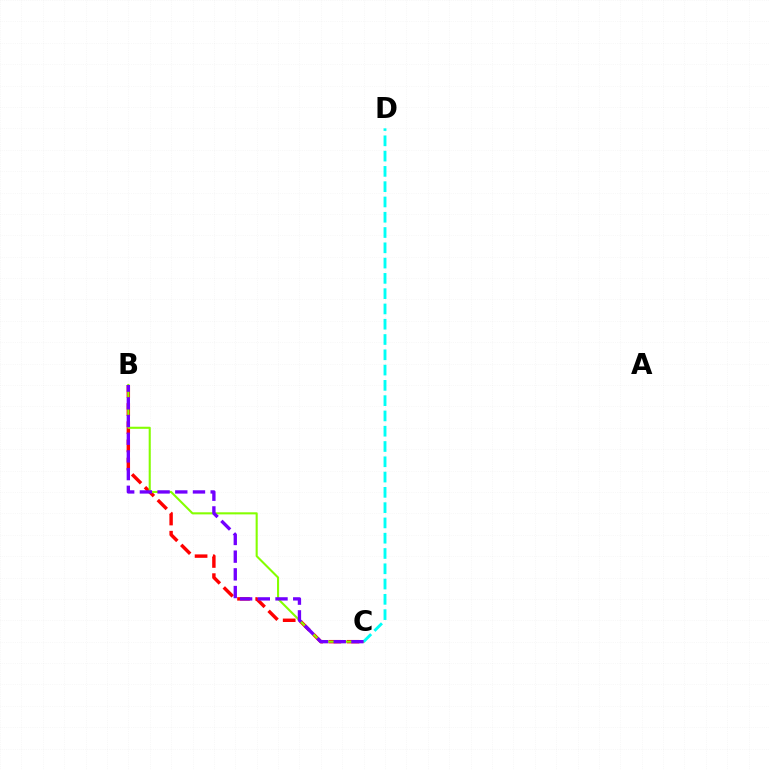{('B', 'C'): [{'color': '#ff0000', 'line_style': 'dashed', 'thickness': 2.47}, {'color': '#84ff00', 'line_style': 'solid', 'thickness': 1.5}, {'color': '#7200ff', 'line_style': 'dashed', 'thickness': 2.4}], ('C', 'D'): [{'color': '#00fff6', 'line_style': 'dashed', 'thickness': 2.08}]}